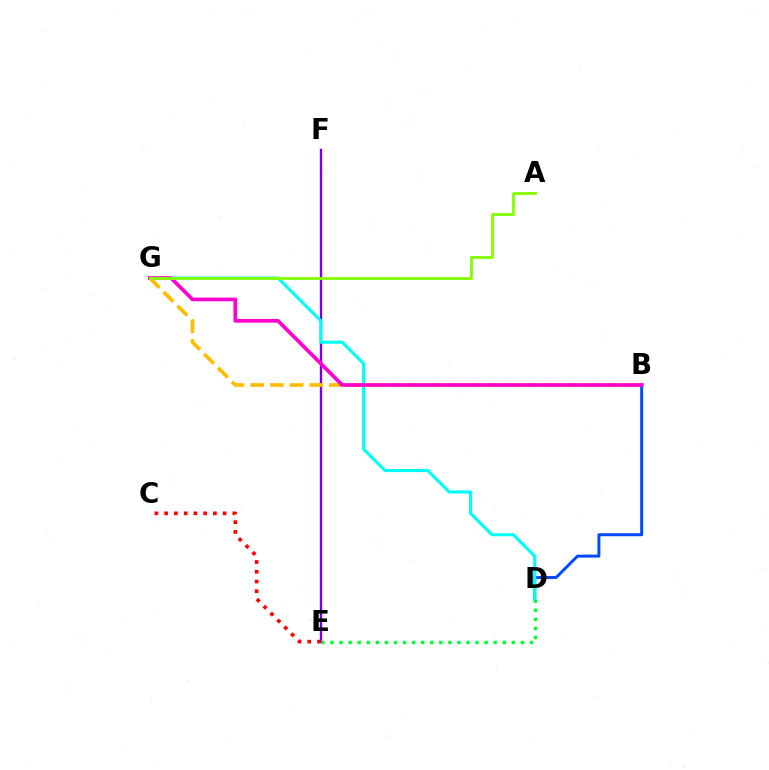{('E', 'F'): [{'color': '#7200ff', 'line_style': 'solid', 'thickness': 1.7}], ('B', 'D'): [{'color': '#004bff', 'line_style': 'solid', 'thickness': 2.14}], ('D', 'G'): [{'color': '#00fff6', 'line_style': 'solid', 'thickness': 2.25}], ('D', 'E'): [{'color': '#00ff39', 'line_style': 'dotted', 'thickness': 2.46}], ('B', 'G'): [{'color': '#ffbd00', 'line_style': 'dashed', 'thickness': 2.67}, {'color': '#ff00cf', 'line_style': 'solid', 'thickness': 2.65}], ('C', 'E'): [{'color': '#ff0000', 'line_style': 'dotted', 'thickness': 2.65}], ('A', 'G'): [{'color': '#84ff00', 'line_style': 'solid', 'thickness': 2.04}]}